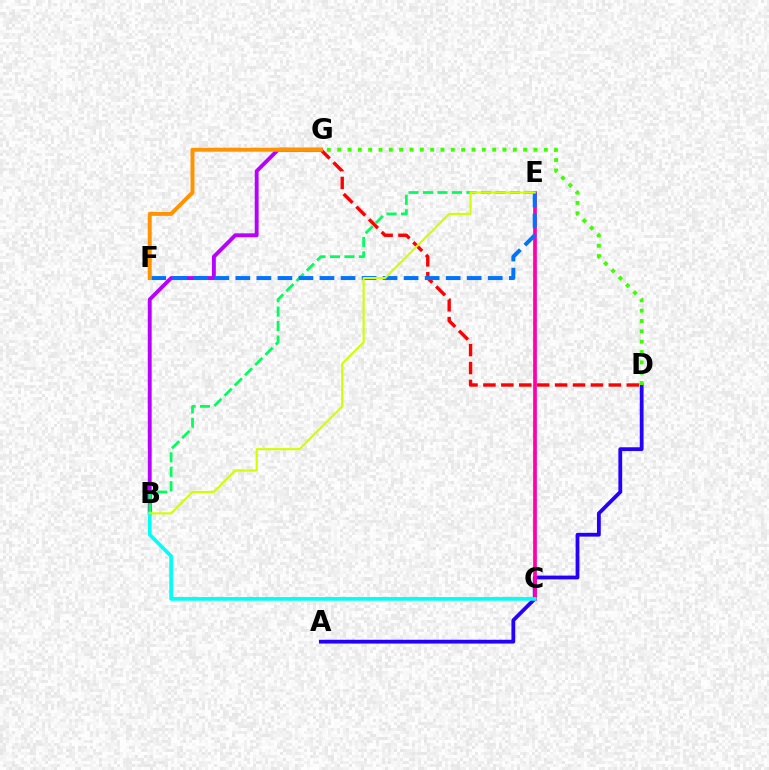{('D', 'G'): [{'color': '#ff0000', 'line_style': 'dashed', 'thickness': 2.43}, {'color': '#3dff00', 'line_style': 'dotted', 'thickness': 2.81}], ('B', 'G'): [{'color': '#b900ff', 'line_style': 'solid', 'thickness': 2.78}], ('A', 'D'): [{'color': '#2500ff', 'line_style': 'solid', 'thickness': 2.73}], ('B', 'E'): [{'color': '#00ff5c', 'line_style': 'dashed', 'thickness': 1.97}, {'color': '#d1ff00', 'line_style': 'solid', 'thickness': 1.53}], ('C', 'E'): [{'color': '#ff00ac', 'line_style': 'solid', 'thickness': 2.67}], ('E', 'F'): [{'color': '#0074ff', 'line_style': 'dashed', 'thickness': 2.86}], ('B', 'C'): [{'color': '#00fff6', 'line_style': 'solid', 'thickness': 2.64}], ('F', 'G'): [{'color': '#ff9400', 'line_style': 'solid', 'thickness': 2.85}]}